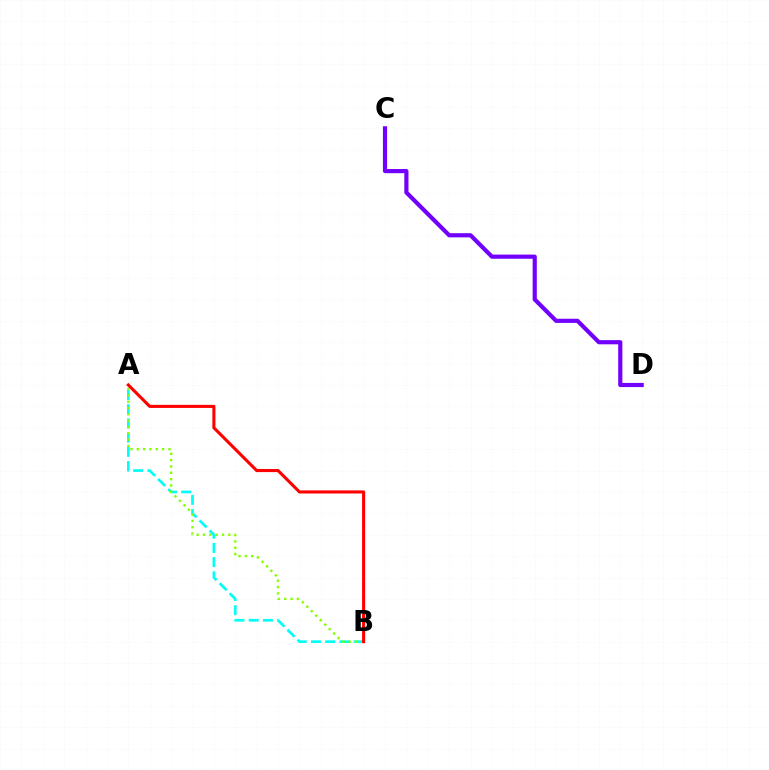{('A', 'B'): [{'color': '#00fff6', 'line_style': 'dashed', 'thickness': 1.93}, {'color': '#84ff00', 'line_style': 'dotted', 'thickness': 1.72}, {'color': '#ff0000', 'line_style': 'solid', 'thickness': 2.22}], ('C', 'D'): [{'color': '#7200ff', 'line_style': 'solid', 'thickness': 3.0}]}